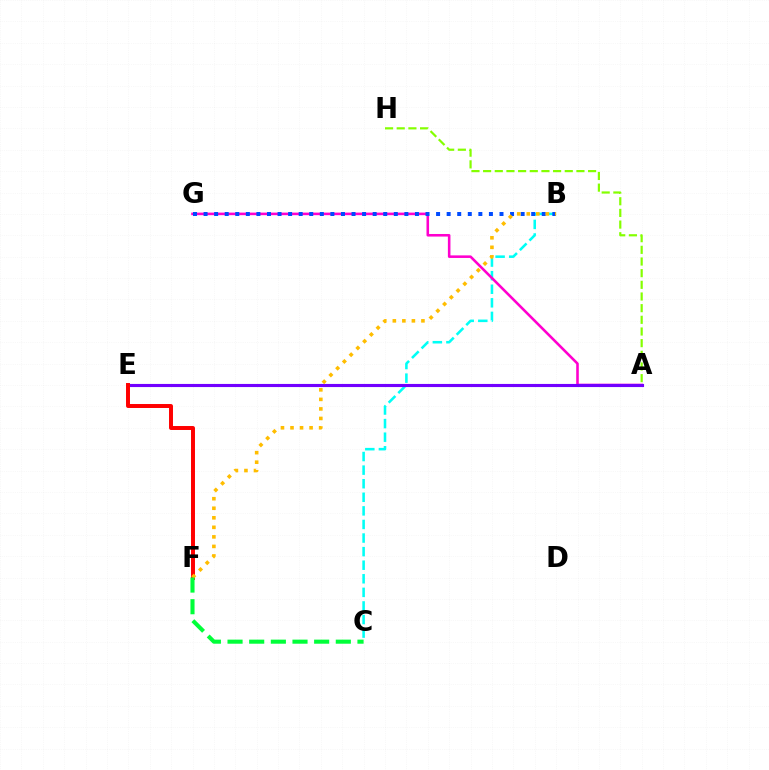{('B', 'C'): [{'color': '#00fff6', 'line_style': 'dashed', 'thickness': 1.85}], ('A', 'G'): [{'color': '#ff00cf', 'line_style': 'solid', 'thickness': 1.85}], ('A', 'H'): [{'color': '#84ff00', 'line_style': 'dashed', 'thickness': 1.58}], ('B', 'G'): [{'color': '#004bff', 'line_style': 'dotted', 'thickness': 2.87}], ('A', 'E'): [{'color': '#7200ff', 'line_style': 'solid', 'thickness': 2.24}], ('E', 'F'): [{'color': '#ff0000', 'line_style': 'solid', 'thickness': 2.85}], ('B', 'F'): [{'color': '#ffbd00', 'line_style': 'dotted', 'thickness': 2.59}], ('C', 'F'): [{'color': '#00ff39', 'line_style': 'dashed', 'thickness': 2.94}]}